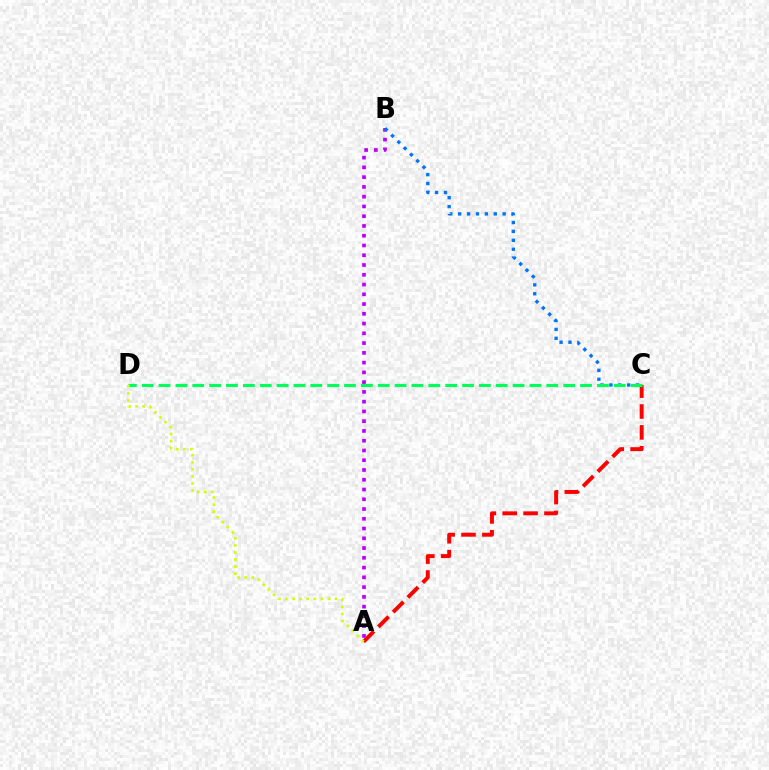{('A', 'B'): [{'color': '#b900ff', 'line_style': 'dotted', 'thickness': 2.65}], ('A', 'C'): [{'color': '#ff0000', 'line_style': 'dashed', 'thickness': 2.84}], ('B', 'C'): [{'color': '#0074ff', 'line_style': 'dotted', 'thickness': 2.42}], ('C', 'D'): [{'color': '#00ff5c', 'line_style': 'dashed', 'thickness': 2.29}], ('A', 'D'): [{'color': '#d1ff00', 'line_style': 'dotted', 'thickness': 1.93}]}